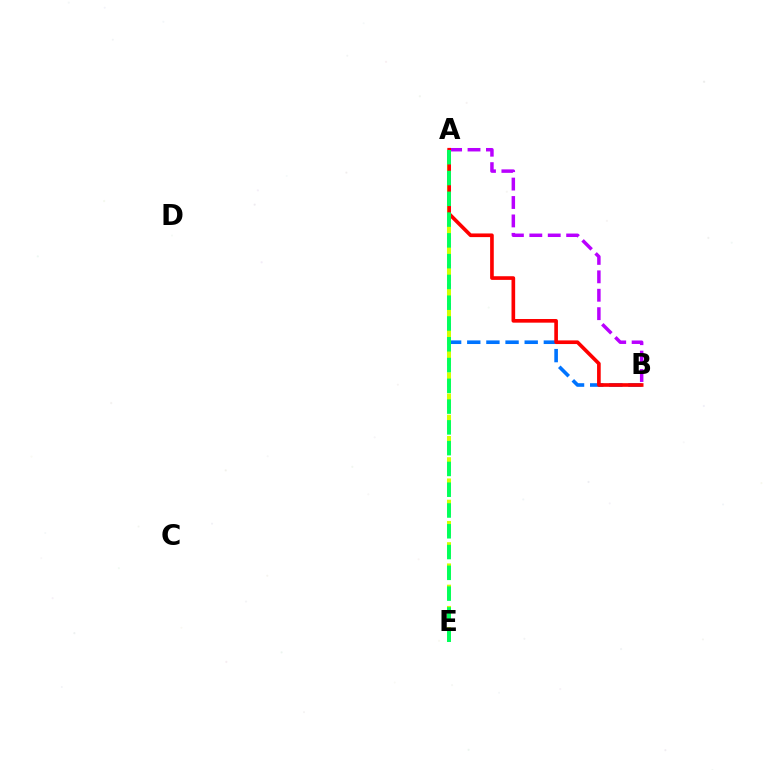{('A', 'B'): [{'color': '#0074ff', 'line_style': 'dashed', 'thickness': 2.6}, {'color': '#b900ff', 'line_style': 'dashed', 'thickness': 2.5}, {'color': '#ff0000', 'line_style': 'solid', 'thickness': 2.63}], ('A', 'E'): [{'color': '#d1ff00', 'line_style': 'dashed', 'thickness': 2.89}, {'color': '#00ff5c', 'line_style': 'dashed', 'thickness': 2.82}]}